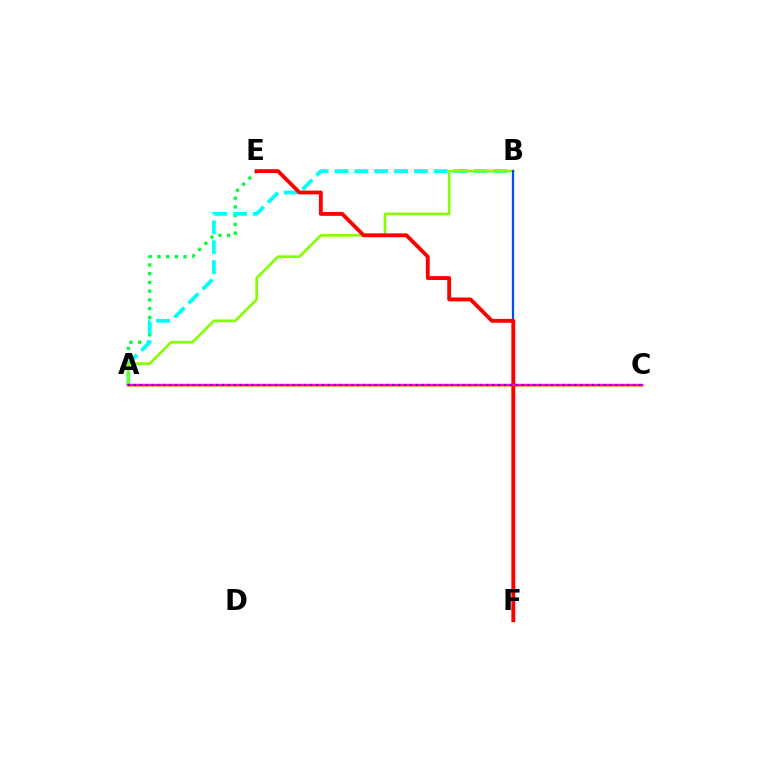{('A', 'E'): [{'color': '#00ff39', 'line_style': 'dotted', 'thickness': 2.37}], ('A', 'B'): [{'color': '#00fff6', 'line_style': 'dashed', 'thickness': 2.7}, {'color': '#84ff00', 'line_style': 'solid', 'thickness': 1.91}], ('B', 'F'): [{'color': '#004bff', 'line_style': 'solid', 'thickness': 1.61}], ('A', 'C'): [{'color': '#ffbd00', 'line_style': 'solid', 'thickness': 1.81}, {'color': '#ff00cf', 'line_style': 'solid', 'thickness': 1.71}, {'color': '#7200ff', 'line_style': 'dotted', 'thickness': 1.6}], ('E', 'F'): [{'color': '#ff0000', 'line_style': 'solid', 'thickness': 2.77}]}